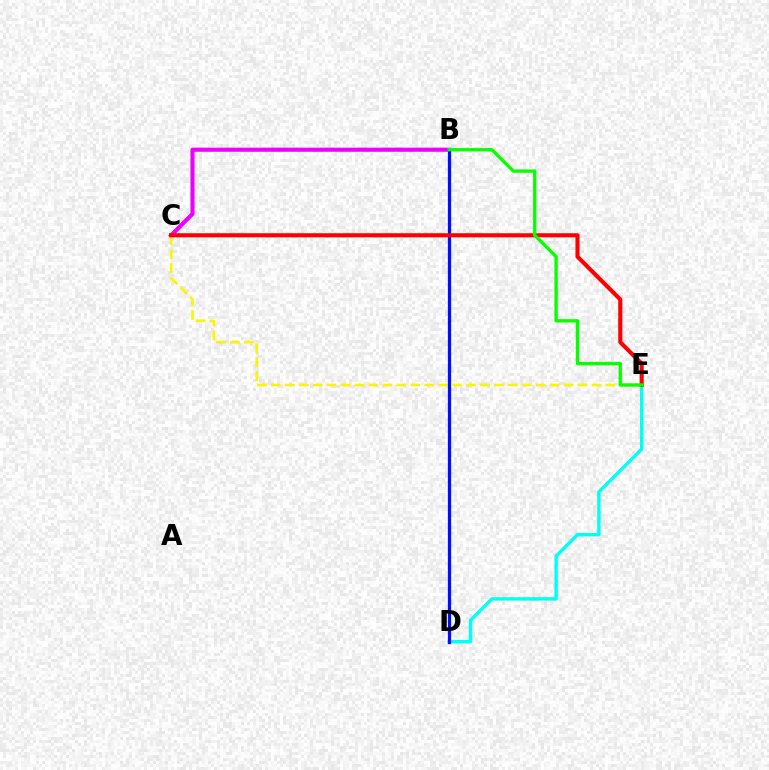{('D', 'E'): [{'color': '#00fff6', 'line_style': 'solid', 'thickness': 2.45}], ('B', 'C'): [{'color': '#ee00ff', 'line_style': 'solid', 'thickness': 2.96}], ('C', 'E'): [{'color': '#fcf500', 'line_style': 'dashed', 'thickness': 1.89}, {'color': '#ff0000', 'line_style': 'solid', 'thickness': 2.95}], ('B', 'D'): [{'color': '#0010ff', 'line_style': 'solid', 'thickness': 2.34}], ('B', 'E'): [{'color': '#08ff00', 'line_style': 'solid', 'thickness': 2.4}]}